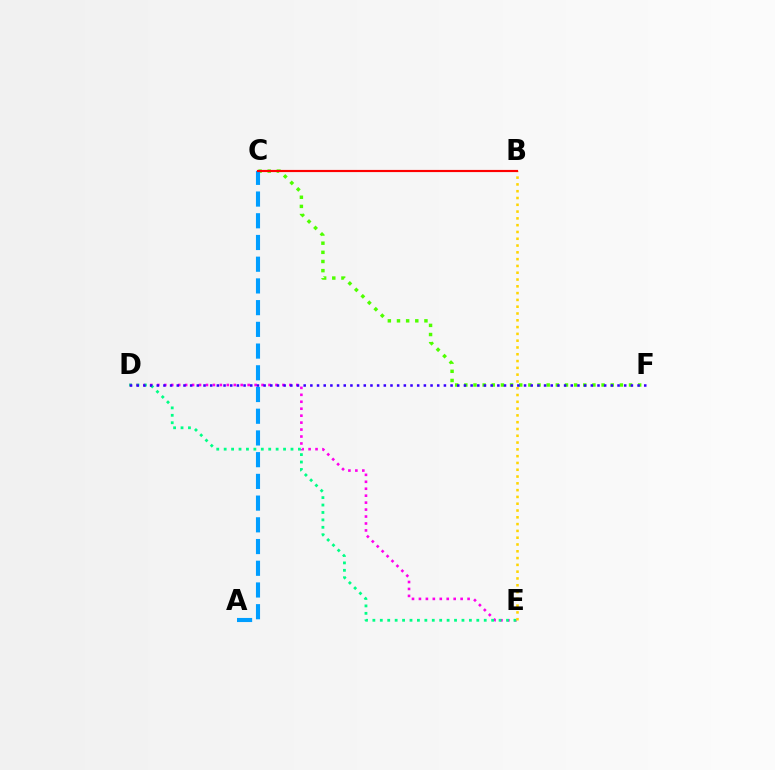{('C', 'F'): [{'color': '#4fff00', 'line_style': 'dotted', 'thickness': 2.49}], ('D', 'E'): [{'color': '#ff00ed', 'line_style': 'dotted', 'thickness': 1.89}, {'color': '#00ff86', 'line_style': 'dotted', 'thickness': 2.02}], ('A', 'C'): [{'color': '#009eff', 'line_style': 'dashed', 'thickness': 2.95}], ('B', 'E'): [{'color': '#ffd500', 'line_style': 'dotted', 'thickness': 1.85}], ('B', 'C'): [{'color': '#ff0000', 'line_style': 'solid', 'thickness': 1.56}], ('D', 'F'): [{'color': '#3700ff', 'line_style': 'dotted', 'thickness': 1.81}]}